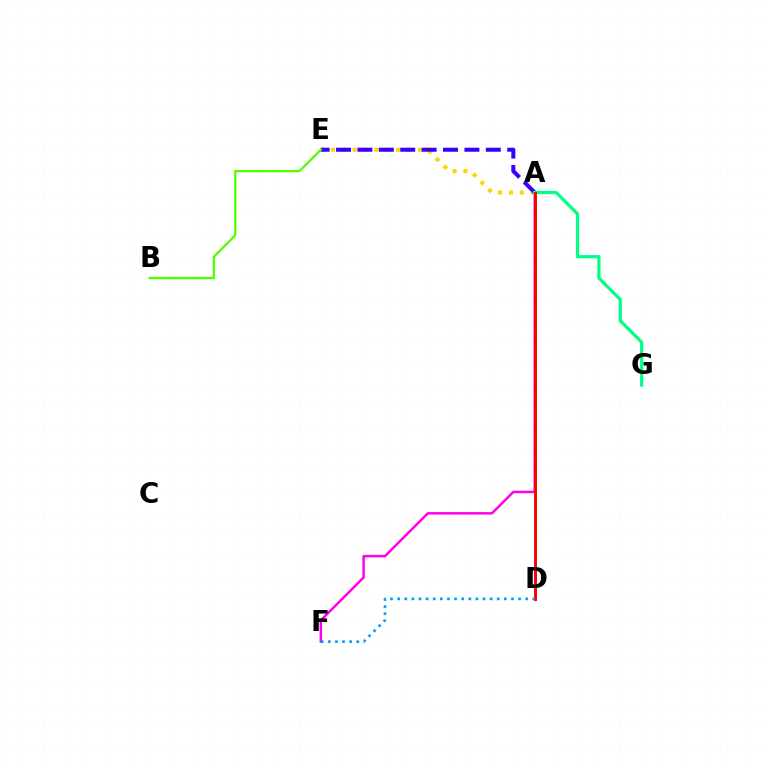{('A', 'E'): [{'color': '#ffd500', 'line_style': 'dotted', 'thickness': 2.95}, {'color': '#3700ff', 'line_style': 'dashed', 'thickness': 2.91}], ('A', 'F'): [{'color': '#ff00ed', 'line_style': 'solid', 'thickness': 1.79}], ('A', 'G'): [{'color': '#00ff86', 'line_style': 'solid', 'thickness': 2.31}], ('A', 'D'): [{'color': '#ff0000', 'line_style': 'solid', 'thickness': 2.12}], ('D', 'F'): [{'color': '#009eff', 'line_style': 'dotted', 'thickness': 1.93}], ('B', 'E'): [{'color': '#4fff00', 'line_style': 'solid', 'thickness': 1.65}]}